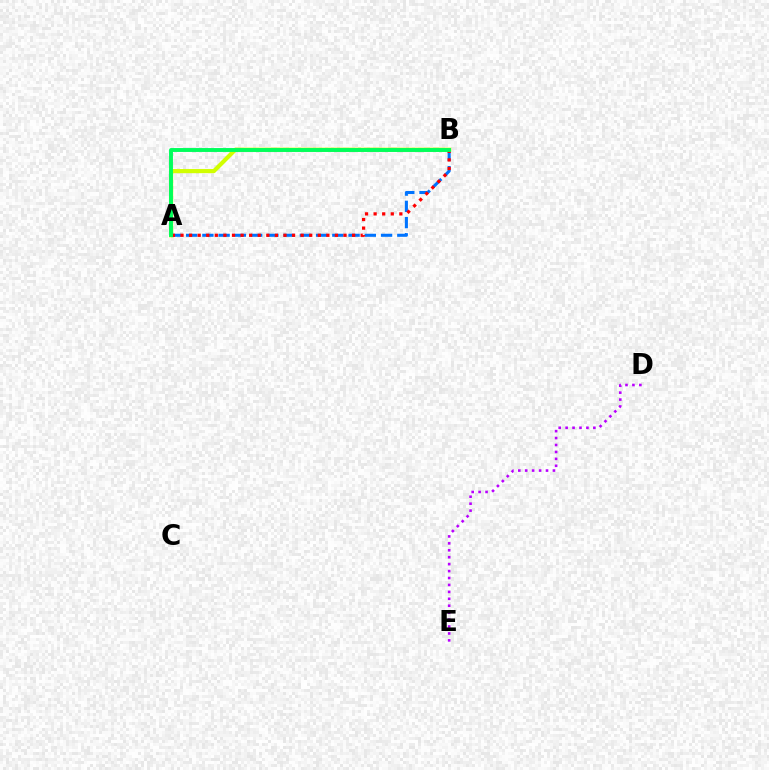{('D', 'E'): [{'color': '#b900ff', 'line_style': 'dotted', 'thickness': 1.88}], ('A', 'B'): [{'color': '#0074ff', 'line_style': 'dashed', 'thickness': 2.21}, {'color': '#d1ff00', 'line_style': 'solid', 'thickness': 2.98}, {'color': '#ff0000', 'line_style': 'dotted', 'thickness': 2.33}, {'color': '#00ff5c', 'line_style': 'solid', 'thickness': 2.81}]}